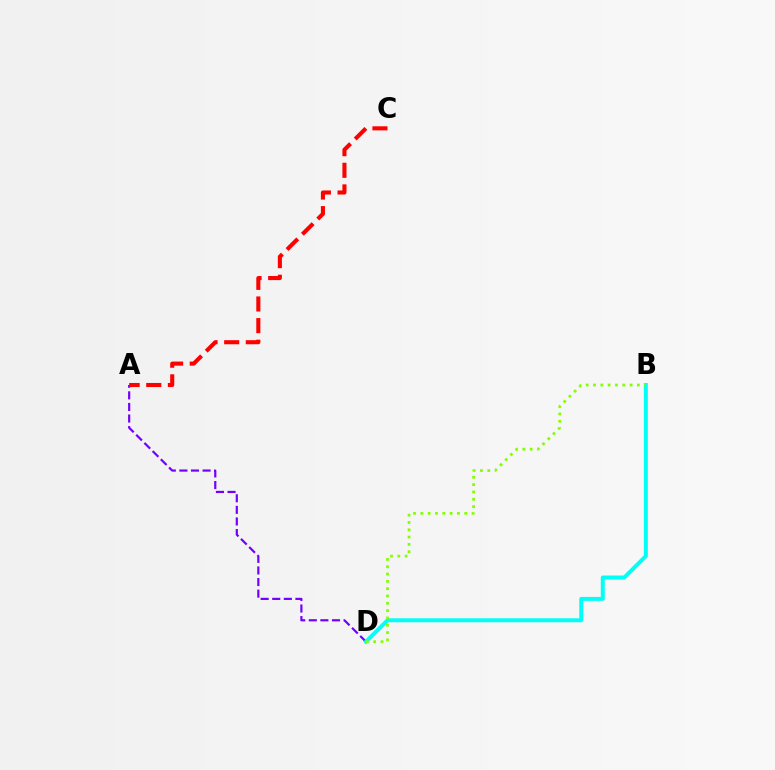{('A', 'D'): [{'color': '#7200ff', 'line_style': 'dashed', 'thickness': 1.57}], ('B', 'D'): [{'color': '#00fff6', 'line_style': 'solid', 'thickness': 2.86}, {'color': '#84ff00', 'line_style': 'dotted', 'thickness': 1.99}], ('A', 'C'): [{'color': '#ff0000', 'line_style': 'dashed', 'thickness': 2.94}]}